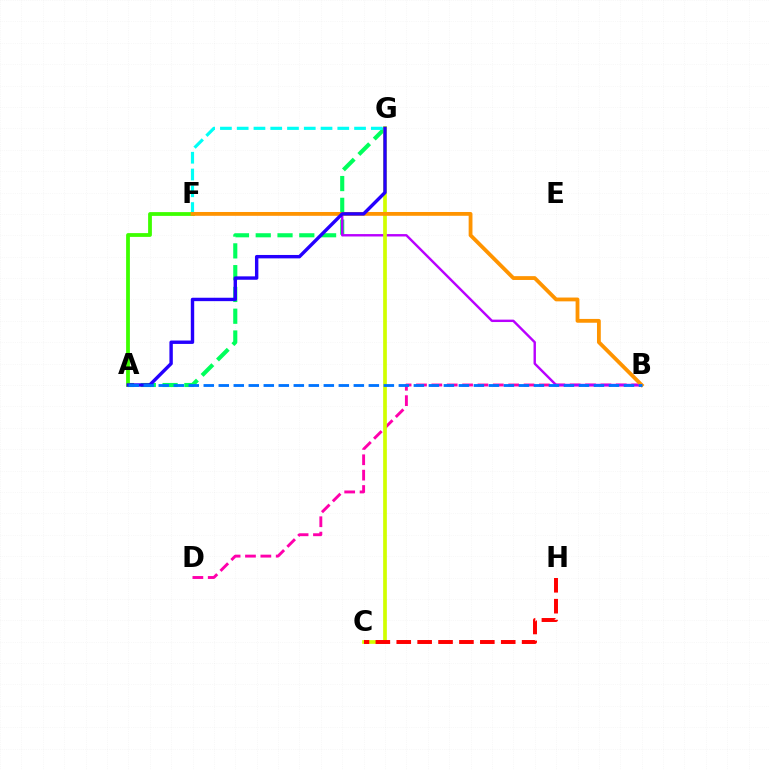{('A', 'G'): [{'color': '#00ff5c', 'line_style': 'dashed', 'thickness': 2.96}, {'color': '#2500ff', 'line_style': 'solid', 'thickness': 2.45}], ('B', 'D'): [{'color': '#ff00ac', 'line_style': 'dashed', 'thickness': 2.09}], ('F', 'G'): [{'color': '#00fff6', 'line_style': 'dashed', 'thickness': 2.28}], ('B', 'F'): [{'color': '#b900ff', 'line_style': 'solid', 'thickness': 1.73}, {'color': '#ff9400', 'line_style': 'solid', 'thickness': 2.74}], ('C', 'G'): [{'color': '#d1ff00', 'line_style': 'solid', 'thickness': 2.67}], ('C', 'H'): [{'color': '#ff0000', 'line_style': 'dashed', 'thickness': 2.84}], ('A', 'F'): [{'color': '#3dff00', 'line_style': 'solid', 'thickness': 2.72}], ('A', 'B'): [{'color': '#0074ff', 'line_style': 'dashed', 'thickness': 2.04}]}